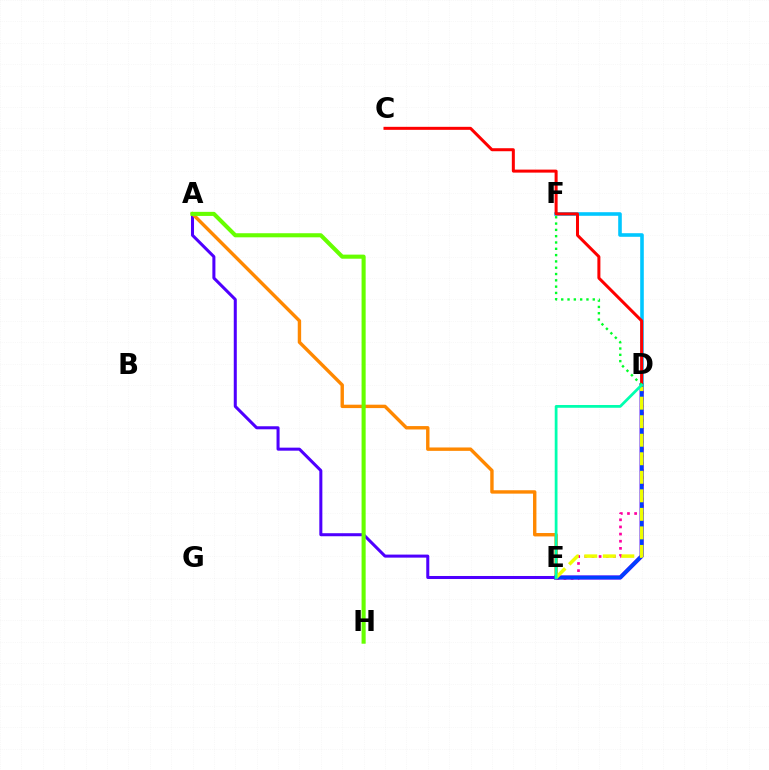{('D', 'E'): [{'color': '#d600ff', 'line_style': 'solid', 'thickness': 2.87}, {'color': '#ff00a0', 'line_style': 'dotted', 'thickness': 1.94}, {'color': '#003fff', 'line_style': 'solid', 'thickness': 2.82}, {'color': '#eeff00', 'line_style': 'dashed', 'thickness': 2.52}, {'color': '#00ffaf', 'line_style': 'solid', 'thickness': 1.99}], ('A', 'E'): [{'color': '#4f00ff', 'line_style': 'solid', 'thickness': 2.18}, {'color': '#ff8800', 'line_style': 'solid', 'thickness': 2.45}], ('D', 'F'): [{'color': '#00c7ff', 'line_style': 'solid', 'thickness': 2.59}, {'color': '#00ff27', 'line_style': 'dotted', 'thickness': 1.71}], ('C', 'D'): [{'color': '#ff0000', 'line_style': 'solid', 'thickness': 2.17}], ('A', 'H'): [{'color': '#66ff00', 'line_style': 'solid', 'thickness': 2.94}]}